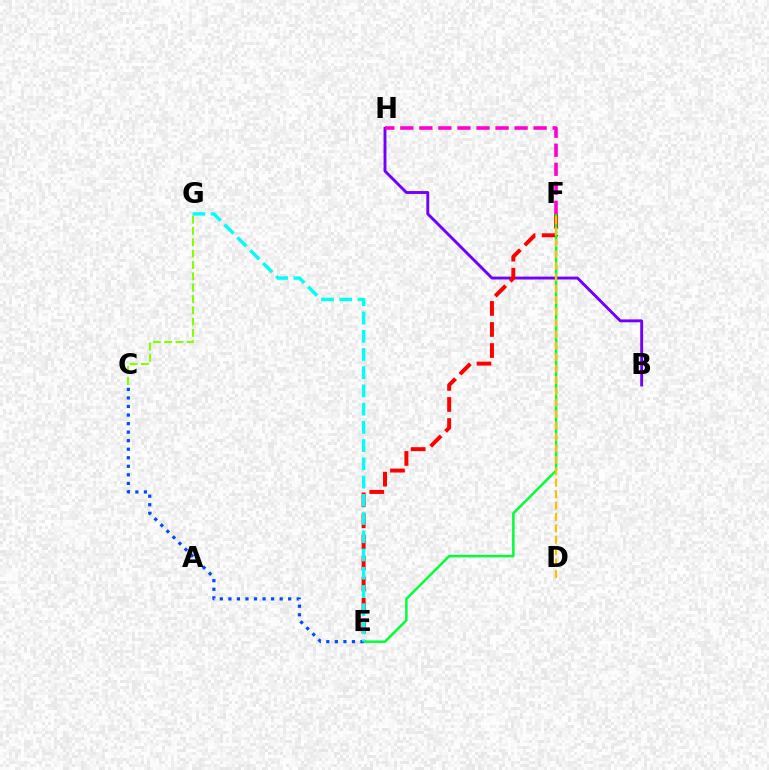{('B', 'H'): [{'color': '#7200ff', 'line_style': 'solid', 'thickness': 2.08}], ('E', 'F'): [{'color': '#ff0000', 'line_style': 'dashed', 'thickness': 2.86}, {'color': '#00ff39', 'line_style': 'solid', 'thickness': 1.78}], ('D', 'F'): [{'color': '#ffbd00', 'line_style': 'dashed', 'thickness': 1.55}], ('C', 'E'): [{'color': '#004bff', 'line_style': 'dotted', 'thickness': 2.32}], ('F', 'H'): [{'color': '#ff00cf', 'line_style': 'dashed', 'thickness': 2.59}], ('C', 'G'): [{'color': '#84ff00', 'line_style': 'dashed', 'thickness': 1.54}], ('E', 'G'): [{'color': '#00fff6', 'line_style': 'dashed', 'thickness': 2.48}]}